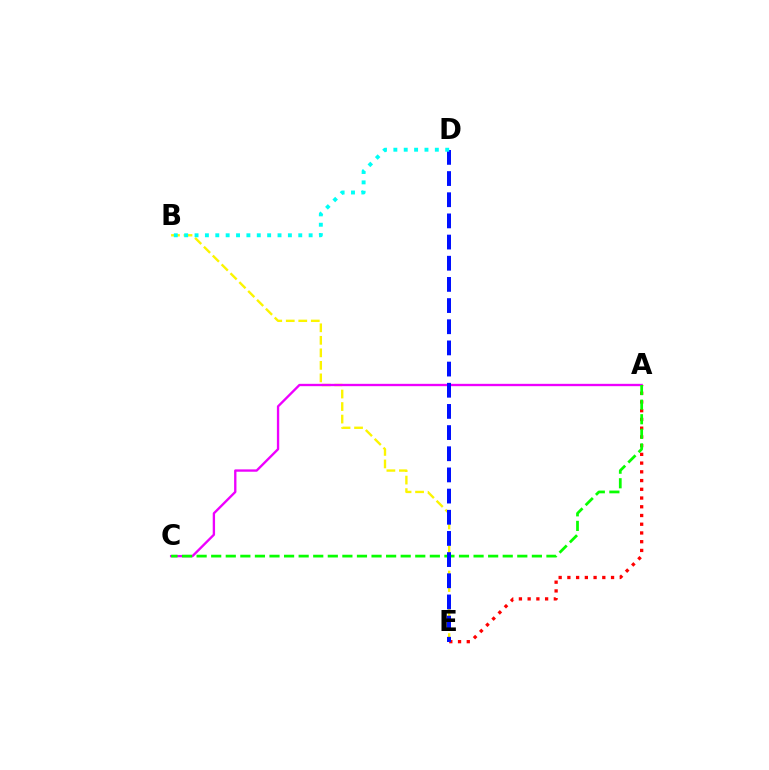{('B', 'E'): [{'color': '#fcf500', 'line_style': 'dashed', 'thickness': 1.7}], ('A', 'E'): [{'color': '#ff0000', 'line_style': 'dotted', 'thickness': 2.37}], ('A', 'C'): [{'color': '#ee00ff', 'line_style': 'solid', 'thickness': 1.69}, {'color': '#08ff00', 'line_style': 'dashed', 'thickness': 1.98}], ('D', 'E'): [{'color': '#0010ff', 'line_style': 'dashed', 'thickness': 2.88}], ('B', 'D'): [{'color': '#00fff6', 'line_style': 'dotted', 'thickness': 2.82}]}